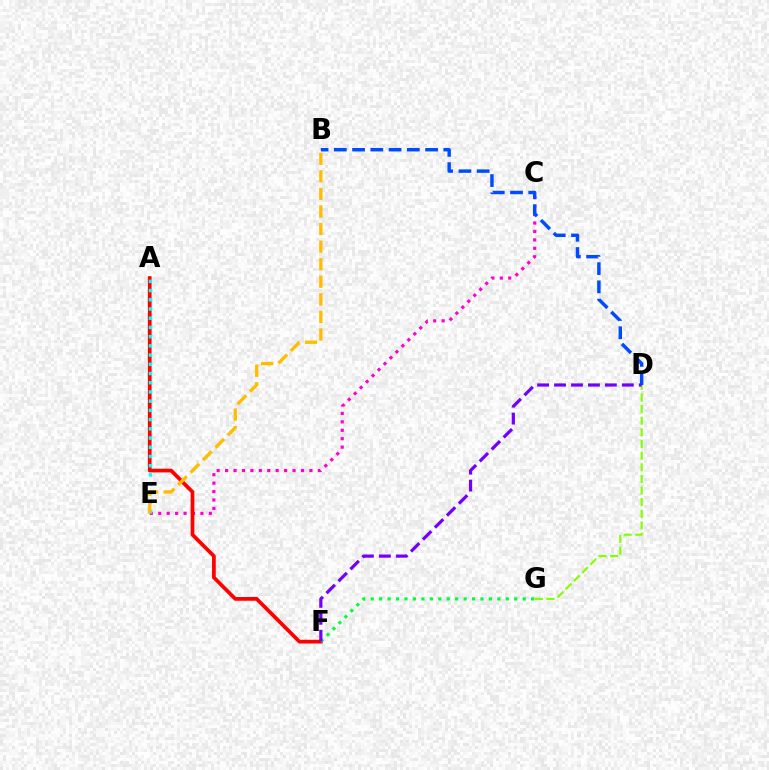{('C', 'E'): [{'color': '#ff00cf', 'line_style': 'dotted', 'thickness': 2.29}], ('A', 'F'): [{'color': '#ff0000', 'line_style': 'solid', 'thickness': 2.69}], ('B', 'D'): [{'color': '#004bff', 'line_style': 'dashed', 'thickness': 2.48}], ('A', 'E'): [{'color': '#00fff6', 'line_style': 'dotted', 'thickness': 2.5}], ('F', 'G'): [{'color': '#00ff39', 'line_style': 'dotted', 'thickness': 2.29}], ('B', 'E'): [{'color': '#ffbd00', 'line_style': 'dashed', 'thickness': 2.39}], ('D', 'G'): [{'color': '#84ff00', 'line_style': 'dashed', 'thickness': 1.58}], ('D', 'F'): [{'color': '#7200ff', 'line_style': 'dashed', 'thickness': 2.3}]}